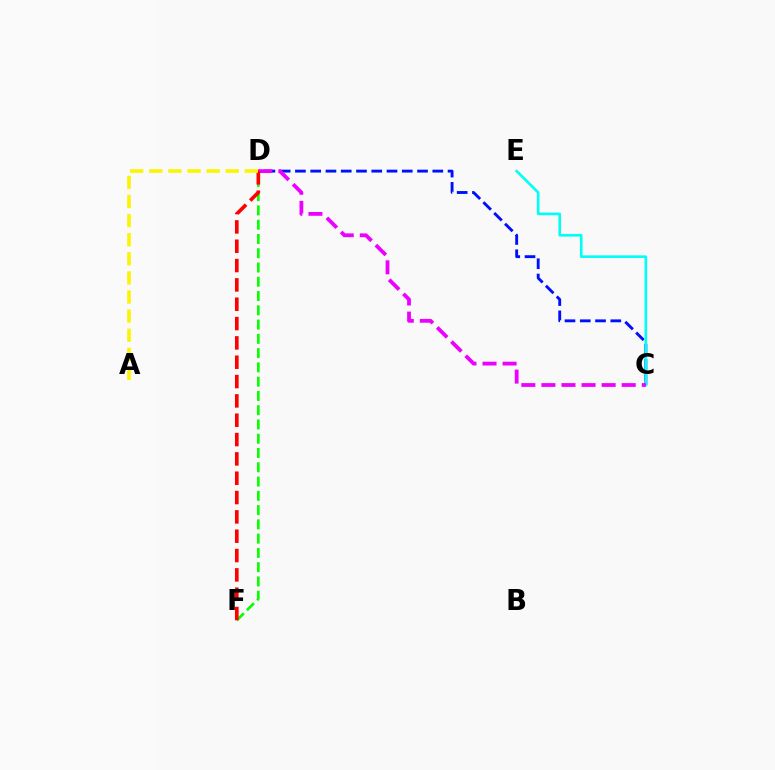{('D', 'F'): [{'color': '#08ff00', 'line_style': 'dashed', 'thickness': 1.94}, {'color': '#ff0000', 'line_style': 'dashed', 'thickness': 2.63}], ('C', 'D'): [{'color': '#0010ff', 'line_style': 'dashed', 'thickness': 2.07}, {'color': '#ee00ff', 'line_style': 'dashed', 'thickness': 2.73}], ('C', 'E'): [{'color': '#00fff6', 'line_style': 'solid', 'thickness': 1.89}], ('A', 'D'): [{'color': '#fcf500', 'line_style': 'dashed', 'thickness': 2.6}]}